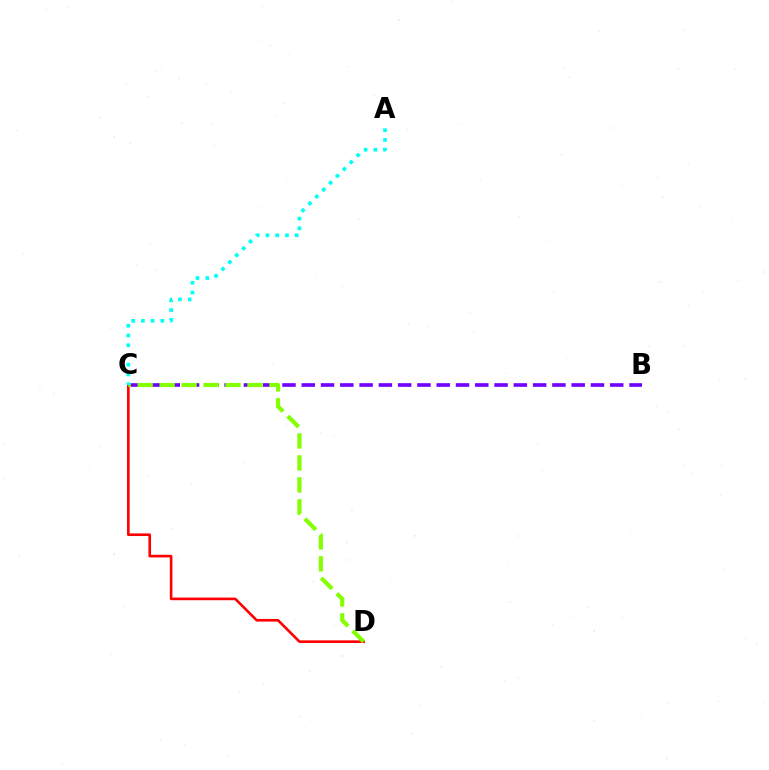{('B', 'C'): [{'color': '#7200ff', 'line_style': 'dashed', 'thickness': 2.62}], ('C', 'D'): [{'color': '#ff0000', 'line_style': 'solid', 'thickness': 1.89}, {'color': '#84ff00', 'line_style': 'dashed', 'thickness': 2.98}], ('A', 'C'): [{'color': '#00fff6', 'line_style': 'dotted', 'thickness': 2.65}]}